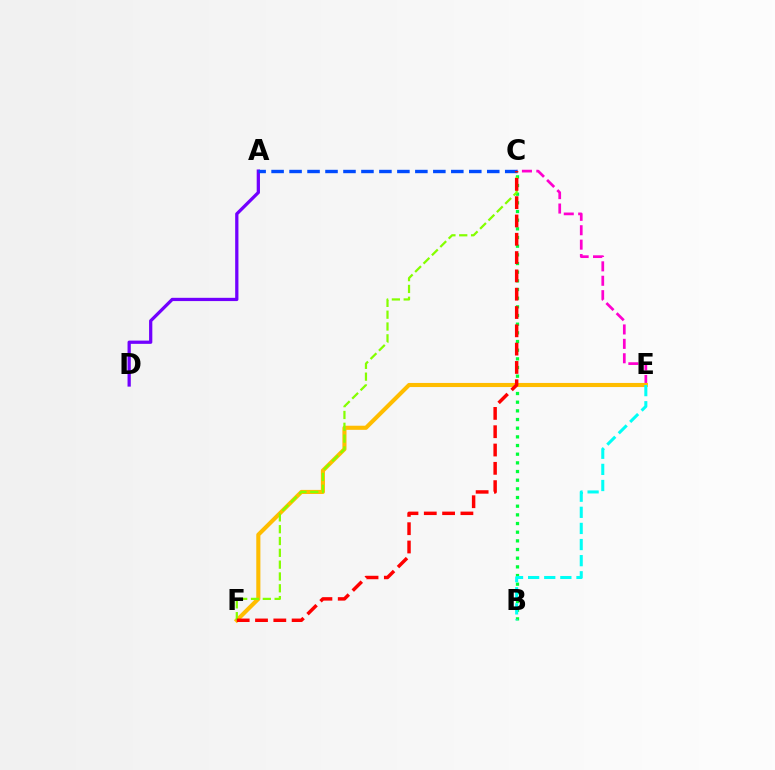{('B', 'C'): [{'color': '#00ff39', 'line_style': 'dotted', 'thickness': 2.35}], ('A', 'D'): [{'color': '#7200ff', 'line_style': 'solid', 'thickness': 2.35}], ('C', 'E'): [{'color': '#ff00cf', 'line_style': 'dashed', 'thickness': 1.96}], ('E', 'F'): [{'color': '#ffbd00', 'line_style': 'solid', 'thickness': 2.95}], ('C', 'F'): [{'color': '#84ff00', 'line_style': 'dashed', 'thickness': 1.61}, {'color': '#ff0000', 'line_style': 'dashed', 'thickness': 2.49}], ('A', 'C'): [{'color': '#004bff', 'line_style': 'dashed', 'thickness': 2.44}], ('B', 'E'): [{'color': '#00fff6', 'line_style': 'dashed', 'thickness': 2.19}]}